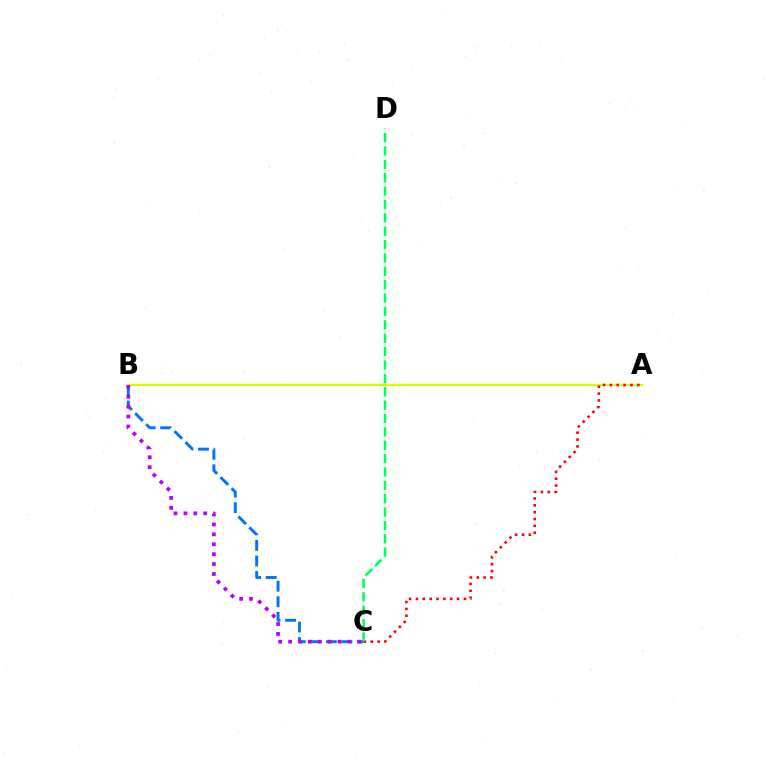{('A', 'B'): [{'color': '#d1ff00', 'line_style': 'solid', 'thickness': 1.68}], ('B', 'C'): [{'color': '#0074ff', 'line_style': 'dashed', 'thickness': 2.11}, {'color': '#b900ff', 'line_style': 'dotted', 'thickness': 2.69}], ('A', 'C'): [{'color': '#ff0000', 'line_style': 'dotted', 'thickness': 1.86}], ('C', 'D'): [{'color': '#00ff5c', 'line_style': 'dashed', 'thickness': 1.82}]}